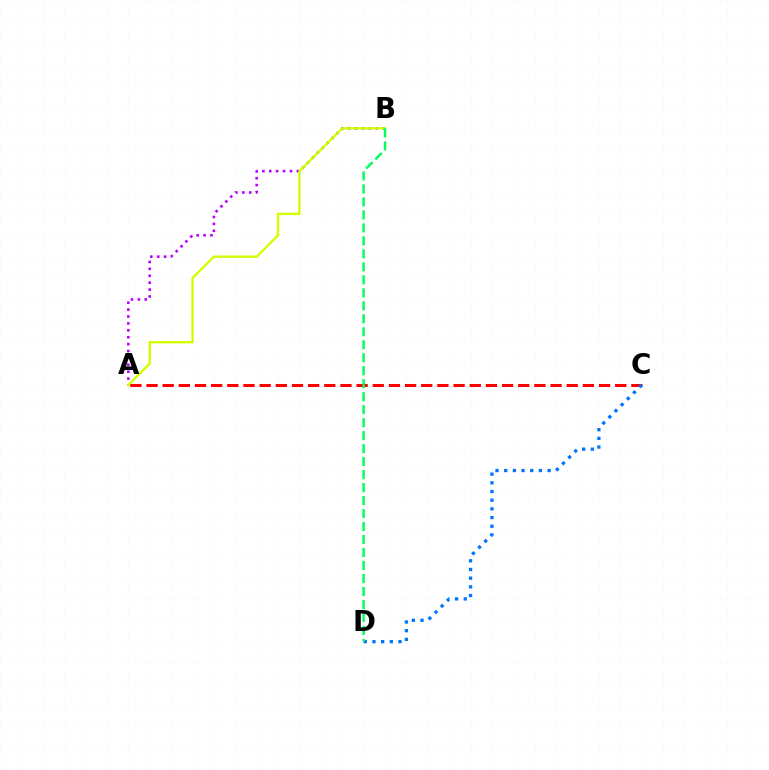{('A', 'B'): [{'color': '#b900ff', 'line_style': 'dotted', 'thickness': 1.88}, {'color': '#d1ff00', 'line_style': 'solid', 'thickness': 1.69}], ('A', 'C'): [{'color': '#ff0000', 'line_style': 'dashed', 'thickness': 2.2}], ('C', 'D'): [{'color': '#0074ff', 'line_style': 'dotted', 'thickness': 2.36}], ('B', 'D'): [{'color': '#00ff5c', 'line_style': 'dashed', 'thickness': 1.76}]}